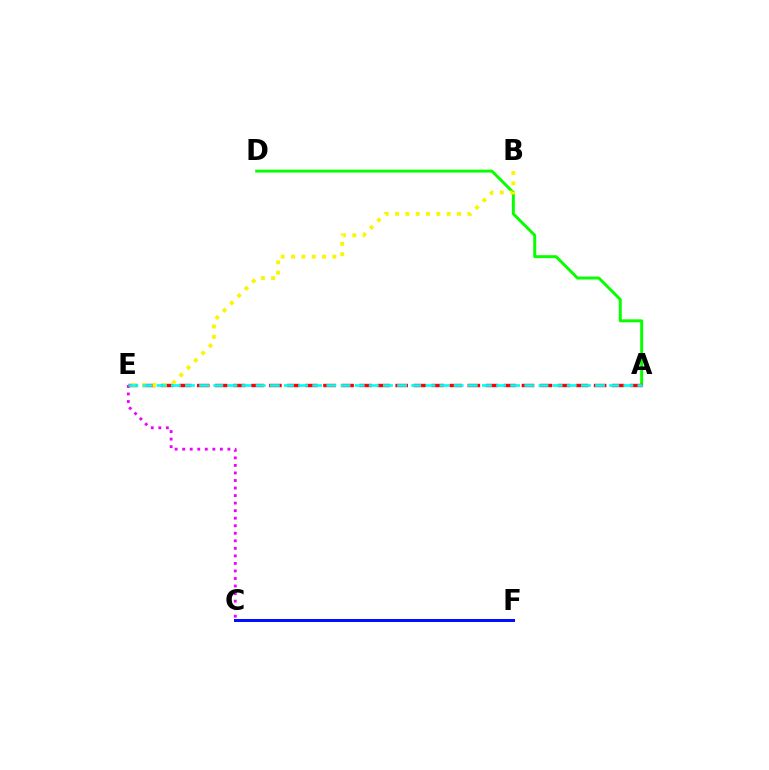{('C', 'E'): [{'color': '#ee00ff', 'line_style': 'dotted', 'thickness': 2.05}], ('A', 'D'): [{'color': '#08ff00', 'line_style': 'solid', 'thickness': 2.13}], ('C', 'F'): [{'color': '#0010ff', 'line_style': 'solid', 'thickness': 2.16}], ('A', 'E'): [{'color': '#ff0000', 'line_style': 'dashed', 'thickness': 2.45}, {'color': '#00fff6', 'line_style': 'dashed', 'thickness': 1.92}], ('B', 'E'): [{'color': '#fcf500', 'line_style': 'dotted', 'thickness': 2.81}]}